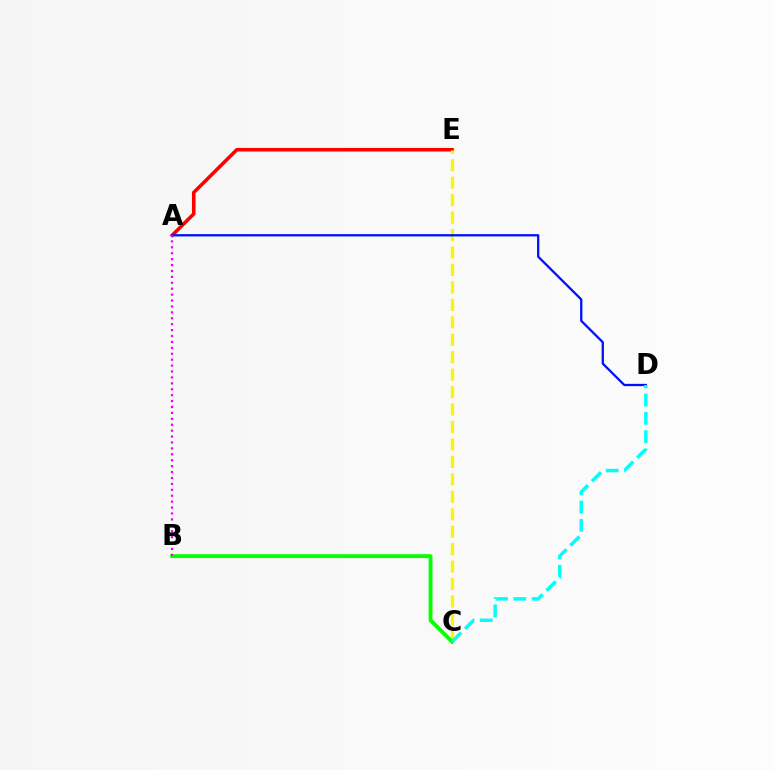{('A', 'E'): [{'color': '#ff0000', 'line_style': 'solid', 'thickness': 2.56}], ('C', 'E'): [{'color': '#fcf500', 'line_style': 'dashed', 'thickness': 2.37}], ('A', 'D'): [{'color': '#0010ff', 'line_style': 'solid', 'thickness': 1.65}], ('B', 'C'): [{'color': '#08ff00', 'line_style': 'solid', 'thickness': 2.78}], ('C', 'D'): [{'color': '#00fff6', 'line_style': 'dashed', 'thickness': 2.49}], ('A', 'B'): [{'color': '#ee00ff', 'line_style': 'dotted', 'thickness': 1.61}]}